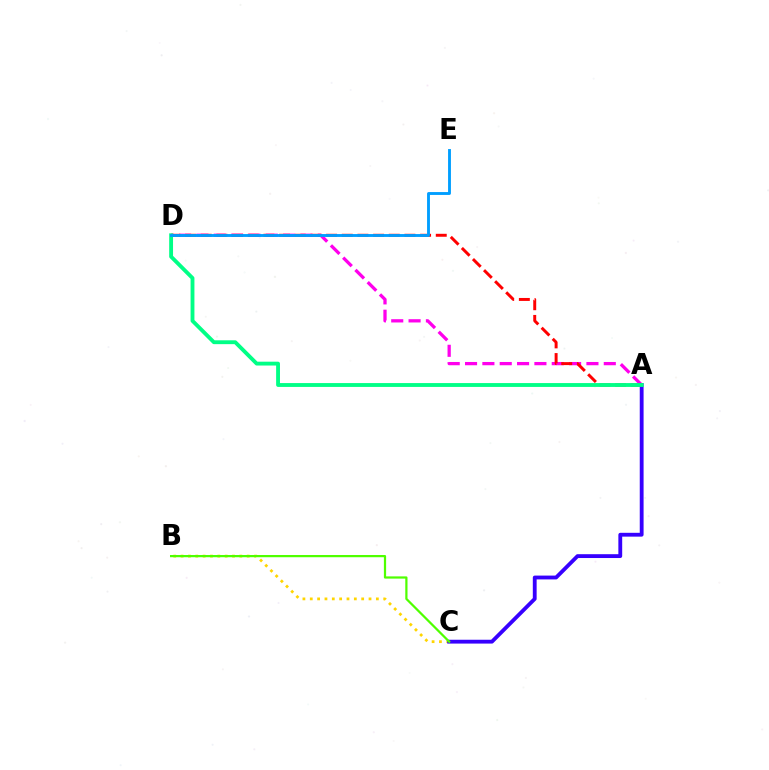{('B', 'C'): [{'color': '#ffd500', 'line_style': 'dotted', 'thickness': 2.0}, {'color': '#4fff00', 'line_style': 'solid', 'thickness': 1.61}], ('A', 'D'): [{'color': '#ff00ed', 'line_style': 'dashed', 'thickness': 2.36}, {'color': '#ff0000', 'line_style': 'dashed', 'thickness': 2.13}, {'color': '#00ff86', 'line_style': 'solid', 'thickness': 2.77}], ('A', 'C'): [{'color': '#3700ff', 'line_style': 'solid', 'thickness': 2.76}], ('D', 'E'): [{'color': '#009eff', 'line_style': 'solid', 'thickness': 2.07}]}